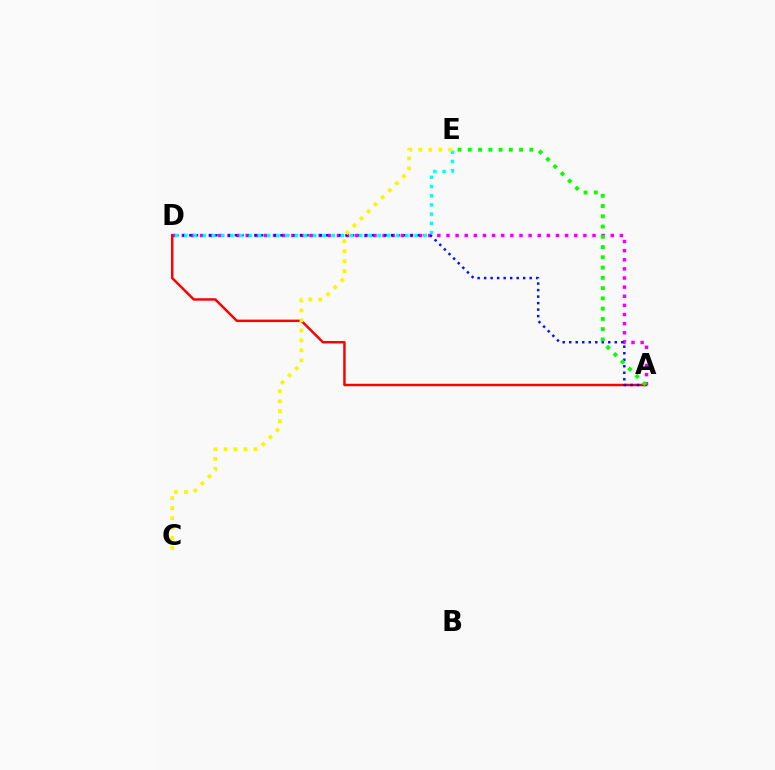{('A', 'D'): [{'color': '#ee00ff', 'line_style': 'dotted', 'thickness': 2.48}, {'color': '#ff0000', 'line_style': 'solid', 'thickness': 1.78}, {'color': '#0010ff', 'line_style': 'dotted', 'thickness': 1.77}], ('A', 'E'): [{'color': '#08ff00', 'line_style': 'dotted', 'thickness': 2.79}], ('D', 'E'): [{'color': '#00fff6', 'line_style': 'dotted', 'thickness': 2.5}], ('C', 'E'): [{'color': '#fcf500', 'line_style': 'dotted', 'thickness': 2.71}]}